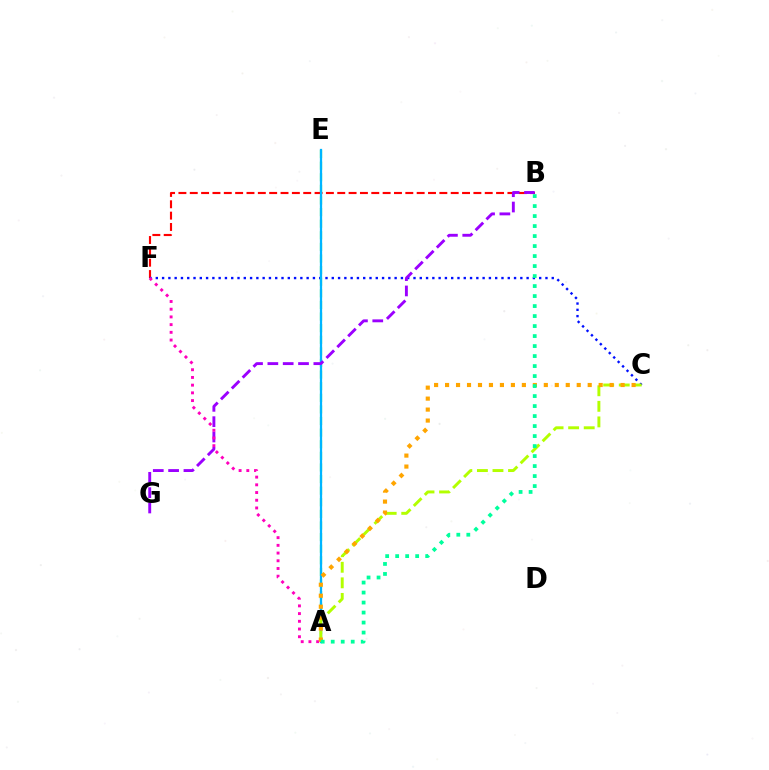{('A', 'E'): [{'color': '#08ff00', 'line_style': 'dashed', 'thickness': 1.58}, {'color': '#00b5ff', 'line_style': 'solid', 'thickness': 1.63}], ('B', 'F'): [{'color': '#ff0000', 'line_style': 'dashed', 'thickness': 1.54}], ('C', 'F'): [{'color': '#0010ff', 'line_style': 'dotted', 'thickness': 1.71}], ('B', 'G'): [{'color': '#9b00ff', 'line_style': 'dashed', 'thickness': 2.08}], ('A', 'C'): [{'color': '#b3ff00', 'line_style': 'dashed', 'thickness': 2.11}, {'color': '#ffa500', 'line_style': 'dotted', 'thickness': 2.98}], ('A', 'F'): [{'color': '#ff00bd', 'line_style': 'dotted', 'thickness': 2.09}], ('A', 'B'): [{'color': '#00ff9d', 'line_style': 'dotted', 'thickness': 2.72}]}